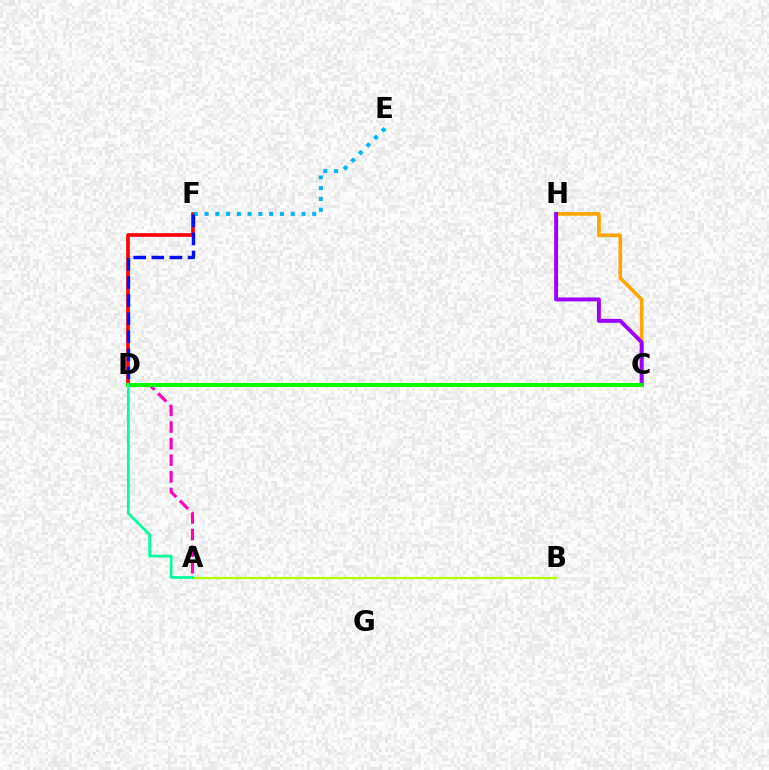{('A', 'B'): [{'color': '#b3ff00', 'line_style': 'solid', 'thickness': 1.59}], ('C', 'H'): [{'color': '#ffa500', 'line_style': 'solid', 'thickness': 2.63}, {'color': '#9b00ff', 'line_style': 'solid', 'thickness': 2.82}], ('A', 'D'): [{'color': '#ff00bd', 'line_style': 'dashed', 'thickness': 2.26}, {'color': '#00ff9d', 'line_style': 'solid', 'thickness': 1.99}], ('D', 'F'): [{'color': '#ff0000', 'line_style': 'solid', 'thickness': 2.64}, {'color': '#0010ff', 'line_style': 'dashed', 'thickness': 2.46}], ('E', 'F'): [{'color': '#00b5ff', 'line_style': 'dotted', 'thickness': 2.93}], ('C', 'D'): [{'color': '#08ff00', 'line_style': 'solid', 'thickness': 2.86}]}